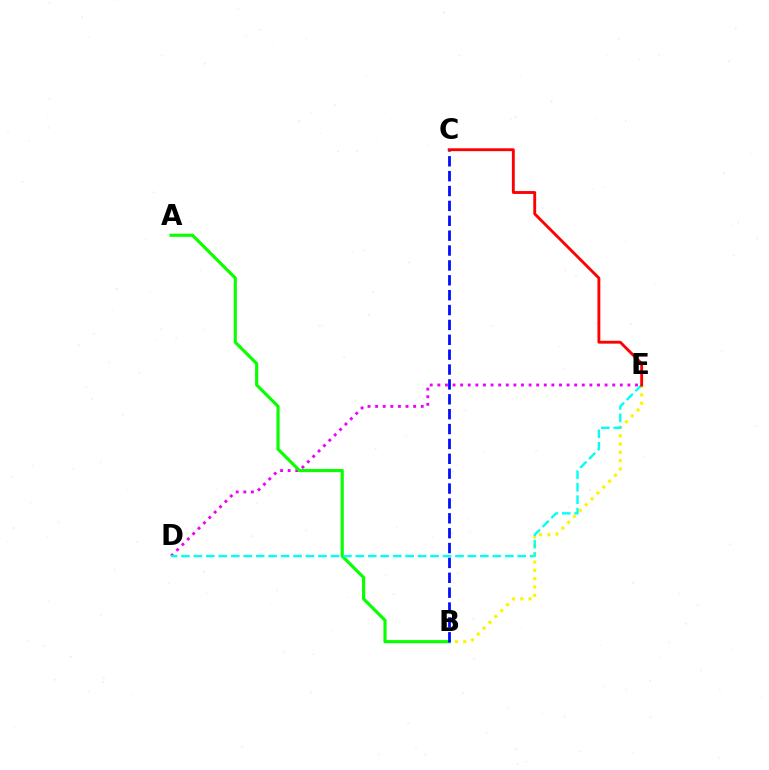{('B', 'E'): [{'color': '#fcf500', 'line_style': 'dotted', 'thickness': 2.25}], ('D', 'E'): [{'color': '#ee00ff', 'line_style': 'dotted', 'thickness': 2.07}, {'color': '#00fff6', 'line_style': 'dashed', 'thickness': 1.69}], ('A', 'B'): [{'color': '#08ff00', 'line_style': 'solid', 'thickness': 2.26}], ('B', 'C'): [{'color': '#0010ff', 'line_style': 'dashed', 'thickness': 2.02}], ('C', 'E'): [{'color': '#ff0000', 'line_style': 'solid', 'thickness': 2.06}]}